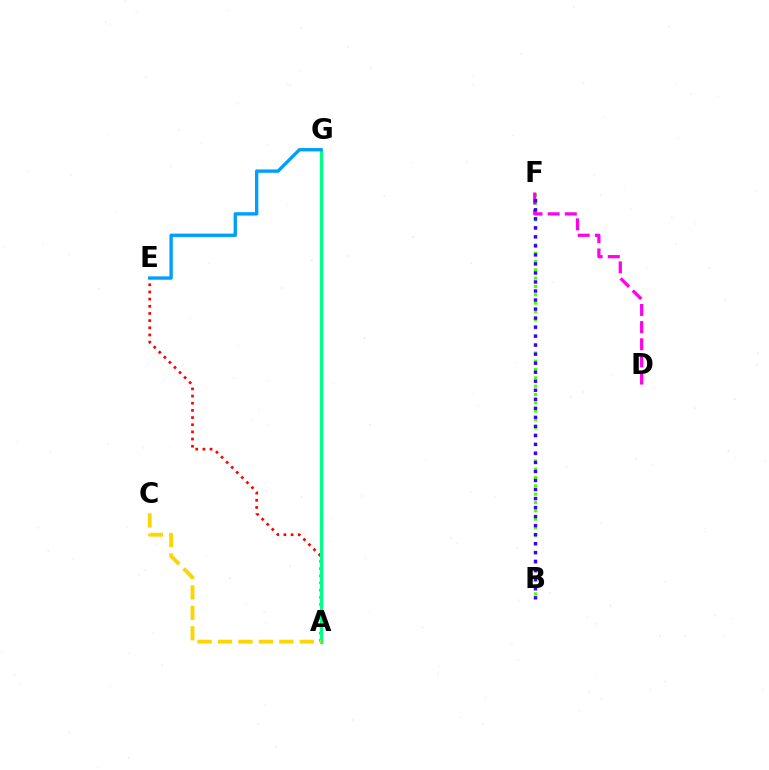{('A', 'E'): [{'color': '#ff0000', 'line_style': 'dotted', 'thickness': 1.95}], ('A', 'G'): [{'color': '#00ff86', 'line_style': 'solid', 'thickness': 2.35}], ('E', 'G'): [{'color': '#009eff', 'line_style': 'solid', 'thickness': 2.42}], ('B', 'F'): [{'color': '#4fff00', 'line_style': 'dotted', 'thickness': 2.26}, {'color': '#3700ff', 'line_style': 'dotted', 'thickness': 2.45}], ('D', 'F'): [{'color': '#ff00ed', 'line_style': 'dashed', 'thickness': 2.33}], ('A', 'C'): [{'color': '#ffd500', 'line_style': 'dashed', 'thickness': 2.78}]}